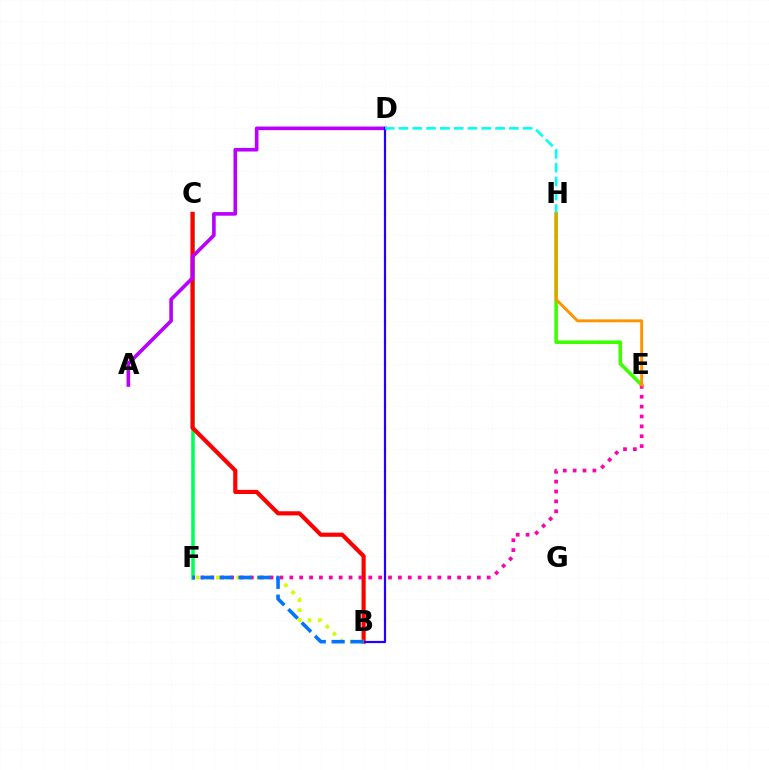{('E', 'H'): [{'color': '#3dff00', 'line_style': 'solid', 'thickness': 2.57}, {'color': '#ff9400', 'line_style': 'solid', 'thickness': 2.12}], ('C', 'F'): [{'color': '#00ff5c', 'line_style': 'solid', 'thickness': 2.53}], ('B', 'C'): [{'color': '#ff0000', 'line_style': 'solid', 'thickness': 2.99}], ('A', 'D'): [{'color': '#b900ff', 'line_style': 'solid', 'thickness': 2.6}], ('B', 'D'): [{'color': '#2500ff', 'line_style': 'solid', 'thickness': 1.59}], ('B', 'F'): [{'color': '#d1ff00', 'line_style': 'dotted', 'thickness': 2.76}, {'color': '#0074ff', 'line_style': 'dashed', 'thickness': 2.56}], ('E', 'F'): [{'color': '#ff00ac', 'line_style': 'dotted', 'thickness': 2.68}], ('D', 'H'): [{'color': '#00fff6', 'line_style': 'dashed', 'thickness': 1.88}]}